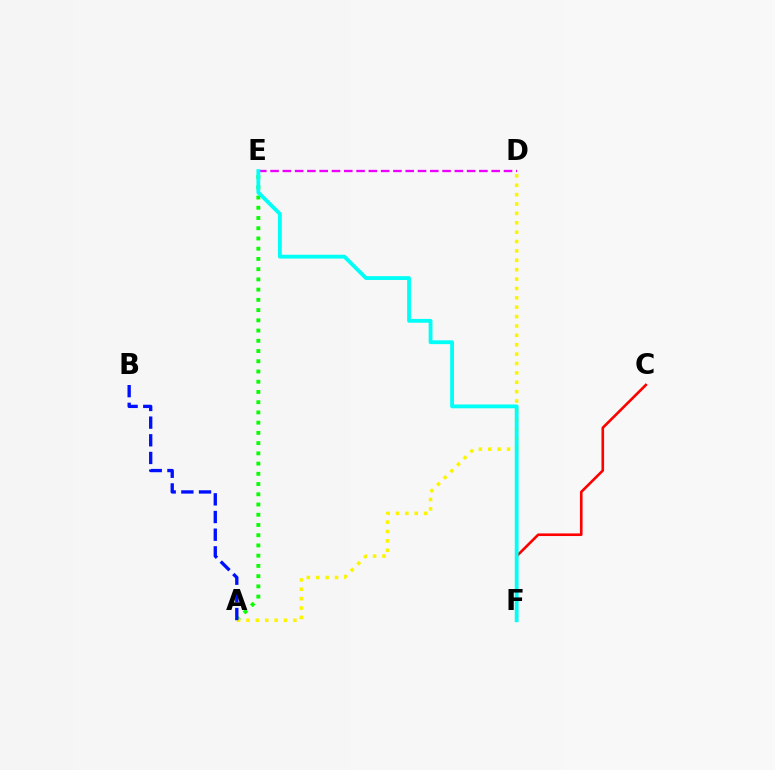{('A', 'E'): [{'color': '#08ff00', 'line_style': 'dotted', 'thickness': 2.78}], ('A', 'D'): [{'color': '#fcf500', 'line_style': 'dotted', 'thickness': 2.55}], ('A', 'B'): [{'color': '#0010ff', 'line_style': 'dashed', 'thickness': 2.4}], ('C', 'F'): [{'color': '#ff0000', 'line_style': 'solid', 'thickness': 1.88}], ('D', 'E'): [{'color': '#ee00ff', 'line_style': 'dashed', 'thickness': 1.67}], ('E', 'F'): [{'color': '#00fff6', 'line_style': 'solid', 'thickness': 2.75}]}